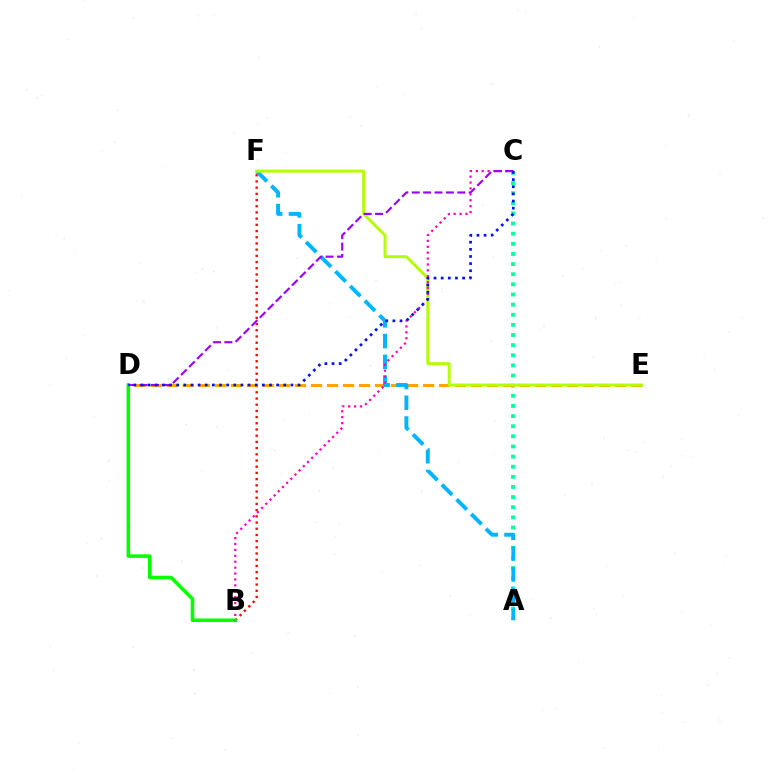{('A', 'C'): [{'color': '#00ff9d', 'line_style': 'dotted', 'thickness': 2.75}], ('B', 'F'): [{'color': '#ff0000', 'line_style': 'dotted', 'thickness': 1.69}], ('D', 'E'): [{'color': '#ffa500', 'line_style': 'dashed', 'thickness': 2.18}], ('B', 'D'): [{'color': '#08ff00', 'line_style': 'solid', 'thickness': 2.56}], ('A', 'F'): [{'color': '#00b5ff', 'line_style': 'dashed', 'thickness': 2.82}], ('E', 'F'): [{'color': '#b3ff00', 'line_style': 'solid', 'thickness': 2.11}], ('B', 'C'): [{'color': '#ff00bd', 'line_style': 'dotted', 'thickness': 1.6}], ('C', 'D'): [{'color': '#9b00ff', 'line_style': 'dashed', 'thickness': 1.55}, {'color': '#0010ff', 'line_style': 'dotted', 'thickness': 1.94}]}